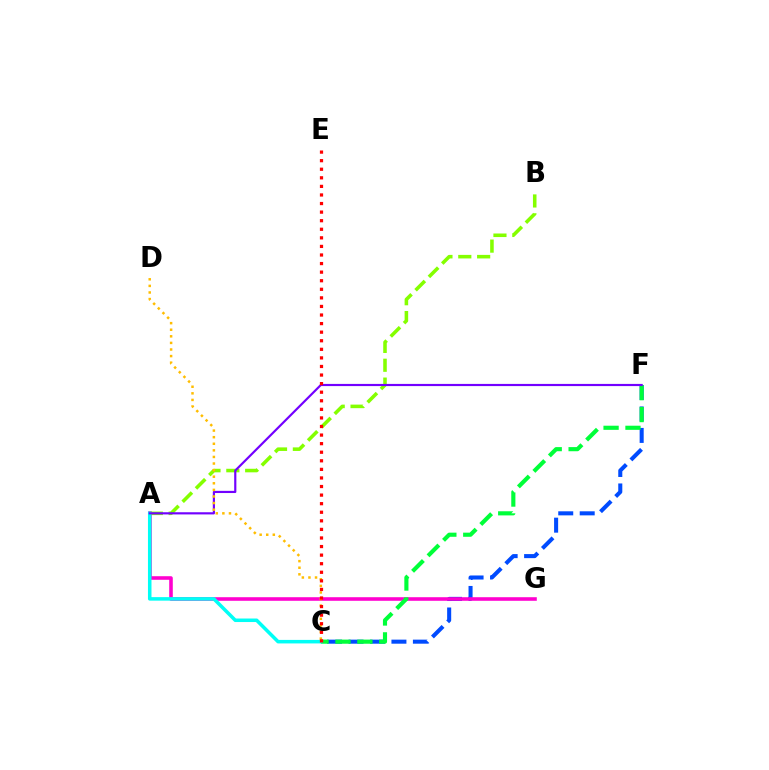{('C', 'F'): [{'color': '#004bff', 'line_style': 'dashed', 'thickness': 2.92}, {'color': '#00ff39', 'line_style': 'dashed', 'thickness': 2.98}], ('A', 'G'): [{'color': '#ff00cf', 'line_style': 'solid', 'thickness': 2.58}], ('A', 'B'): [{'color': '#84ff00', 'line_style': 'dashed', 'thickness': 2.56}], ('A', 'C'): [{'color': '#00fff6', 'line_style': 'solid', 'thickness': 2.54}], ('A', 'F'): [{'color': '#7200ff', 'line_style': 'solid', 'thickness': 1.56}], ('C', 'D'): [{'color': '#ffbd00', 'line_style': 'dotted', 'thickness': 1.79}], ('C', 'E'): [{'color': '#ff0000', 'line_style': 'dotted', 'thickness': 2.33}]}